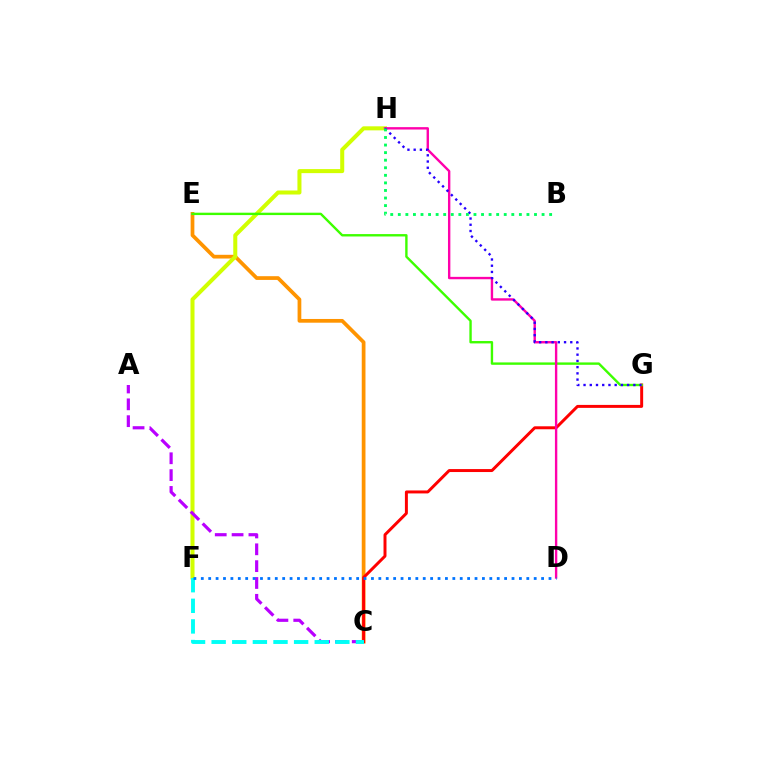{('C', 'E'): [{'color': '#ff9400', 'line_style': 'solid', 'thickness': 2.69}], ('F', 'H'): [{'color': '#d1ff00', 'line_style': 'solid', 'thickness': 2.9}], ('C', 'G'): [{'color': '#ff0000', 'line_style': 'solid', 'thickness': 2.14}], ('E', 'G'): [{'color': '#3dff00', 'line_style': 'solid', 'thickness': 1.72}], ('D', 'H'): [{'color': '#ff00ac', 'line_style': 'solid', 'thickness': 1.71}], ('G', 'H'): [{'color': '#2500ff', 'line_style': 'dotted', 'thickness': 1.69}], ('A', 'C'): [{'color': '#b900ff', 'line_style': 'dashed', 'thickness': 2.29}], ('C', 'F'): [{'color': '#00fff6', 'line_style': 'dashed', 'thickness': 2.8}], ('B', 'H'): [{'color': '#00ff5c', 'line_style': 'dotted', 'thickness': 2.06}], ('D', 'F'): [{'color': '#0074ff', 'line_style': 'dotted', 'thickness': 2.01}]}